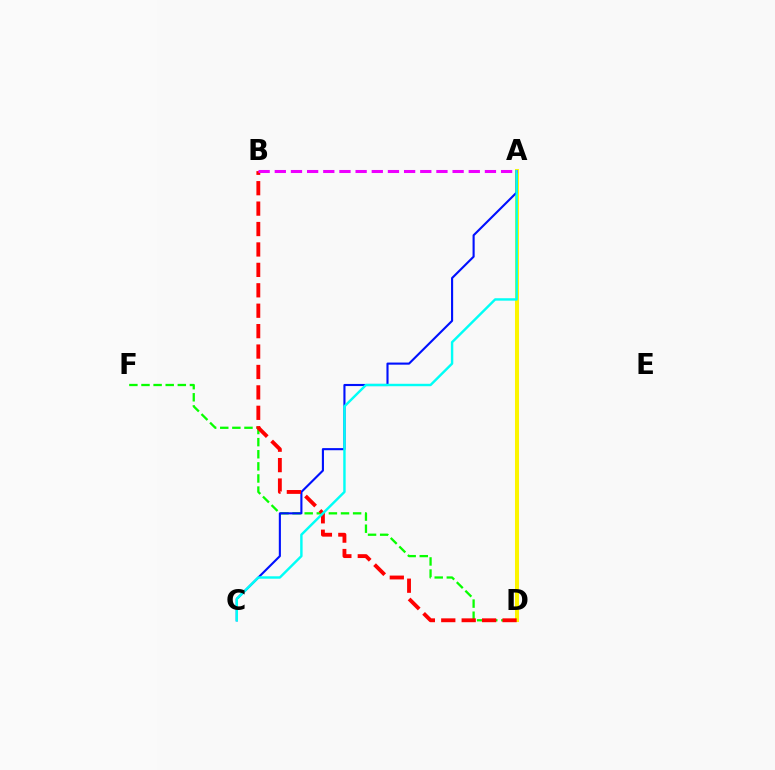{('D', 'F'): [{'color': '#08ff00', 'line_style': 'dashed', 'thickness': 1.64}], ('A', 'D'): [{'color': '#fcf500', 'line_style': 'solid', 'thickness': 2.9}], ('A', 'C'): [{'color': '#0010ff', 'line_style': 'solid', 'thickness': 1.52}, {'color': '#00fff6', 'line_style': 'solid', 'thickness': 1.74}], ('B', 'D'): [{'color': '#ff0000', 'line_style': 'dashed', 'thickness': 2.77}], ('A', 'B'): [{'color': '#ee00ff', 'line_style': 'dashed', 'thickness': 2.2}]}